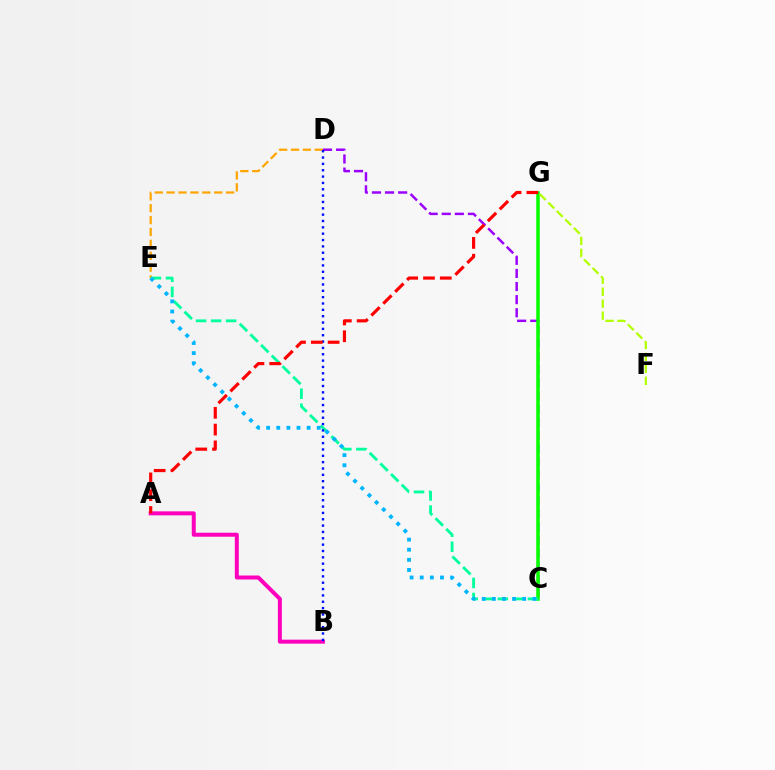{('D', 'E'): [{'color': '#ffa500', 'line_style': 'dashed', 'thickness': 1.61}], ('C', 'D'): [{'color': '#9b00ff', 'line_style': 'dashed', 'thickness': 1.78}], ('C', 'G'): [{'color': '#08ff00', 'line_style': 'solid', 'thickness': 2.55}], ('C', 'E'): [{'color': '#00ff9d', 'line_style': 'dashed', 'thickness': 2.05}, {'color': '#00b5ff', 'line_style': 'dotted', 'thickness': 2.75}], ('A', 'B'): [{'color': '#ff00bd', 'line_style': 'solid', 'thickness': 2.88}], ('B', 'D'): [{'color': '#0010ff', 'line_style': 'dotted', 'thickness': 1.72}], ('A', 'G'): [{'color': '#ff0000', 'line_style': 'dashed', 'thickness': 2.28}], ('F', 'G'): [{'color': '#b3ff00', 'line_style': 'dashed', 'thickness': 1.62}]}